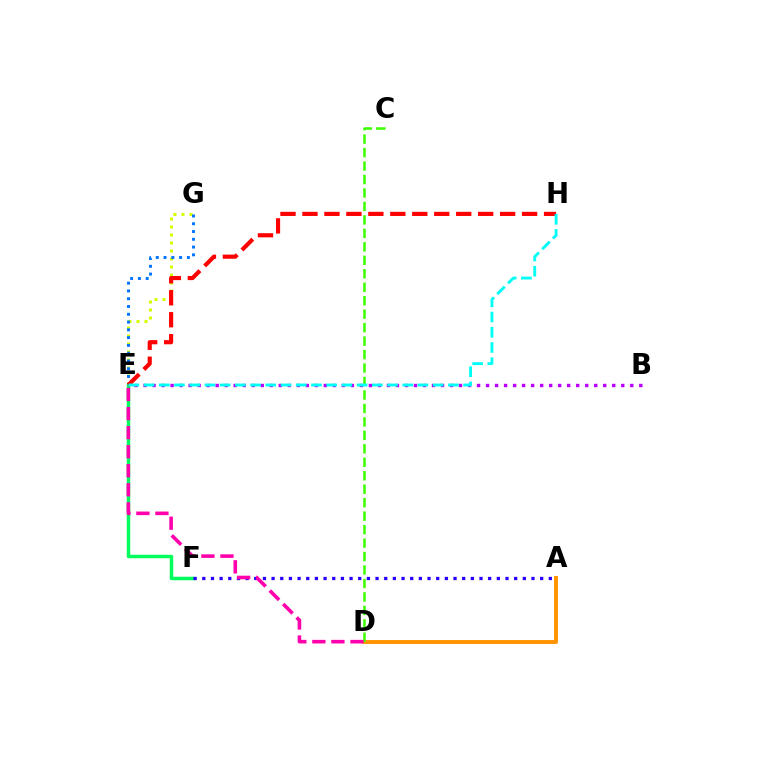{('E', 'G'): [{'color': '#d1ff00', 'line_style': 'dotted', 'thickness': 2.17}, {'color': '#0074ff', 'line_style': 'dotted', 'thickness': 2.11}], ('E', 'F'): [{'color': '#00ff5c', 'line_style': 'solid', 'thickness': 2.5}], ('A', 'D'): [{'color': '#ff9400', 'line_style': 'solid', 'thickness': 2.82}], ('A', 'F'): [{'color': '#2500ff', 'line_style': 'dotted', 'thickness': 2.35}], ('C', 'D'): [{'color': '#3dff00', 'line_style': 'dashed', 'thickness': 1.83}], ('E', 'H'): [{'color': '#ff0000', 'line_style': 'dashed', 'thickness': 2.98}, {'color': '#00fff6', 'line_style': 'dashed', 'thickness': 2.07}], ('B', 'E'): [{'color': '#b900ff', 'line_style': 'dotted', 'thickness': 2.45}], ('D', 'E'): [{'color': '#ff00ac', 'line_style': 'dashed', 'thickness': 2.59}]}